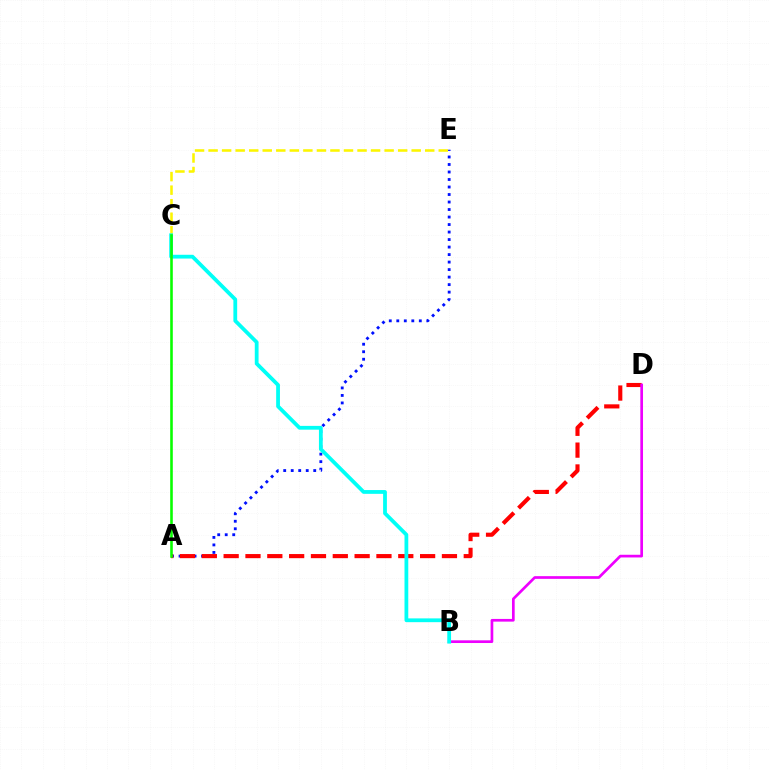{('A', 'E'): [{'color': '#0010ff', 'line_style': 'dotted', 'thickness': 2.04}], ('C', 'E'): [{'color': '#fcf500', 'line_style': 'dashed', 'thickness': 1.84}], ('A', 'D'): [{'color': '#ff0000', 'line_style': 'dashed', 'thickness': 2.97}], ('B', 'D'): [{'color': '#ee00ff', 'line_style': 'solid', 'thickness': 1.94}], ('B', 'C'): [{'color': '#00fff6', 'line_style': 'solid', 'thickness': 2.72}], ('A', 'C'): [{'color': '#08ff00', 'line_style': 'solid', 'thickness': 1.87}]}